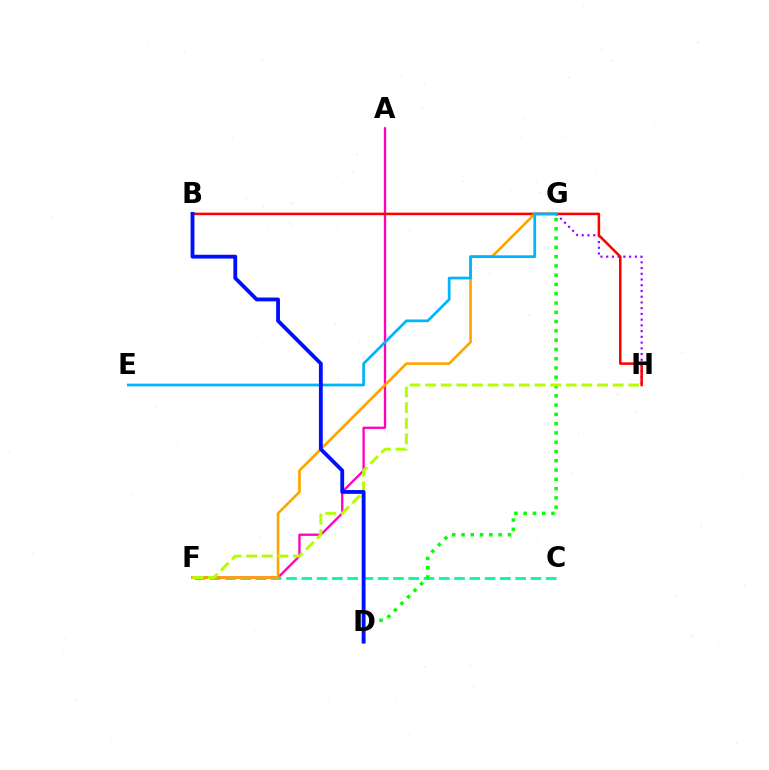{('G', 'H'): [{'color': '#9b00ff', 'line_style': 'dotted', 'thickness': 1.56}], ('A', 'F'): [{'color': '#ff00bd', 'line_style': 'solid', 'thickness': 1.66}], ('C', 'F'): [{'color': '#00ff9d', 'line_style': 'dashed', 'thickness': 2.07}], ('B', 'H'): [{'color': '#ff0000', 'line_style': 'solid', 'thickness': 1.81}], ('D', 'G'): [{'color': '#08ff00', 'line_style': 'dotted', 'thickness': 2.52}], ('F', 'G'): [{'color': '#ffa500', 'line_style': 'solid', 'thickness': 1.89}], ('F', 'H'): [{'color': '#b3ff00', 'line_style': 'dashed', 'thickness': 2.12}], ('E', 'G'): [{'color': '#00b5ff', 'line_style': 'solid', 'thickness': 1.97}], ('B', 'D'): [{'color': '#0010ff', 'line_style': 'solid', 'thickness': 2.76}]}